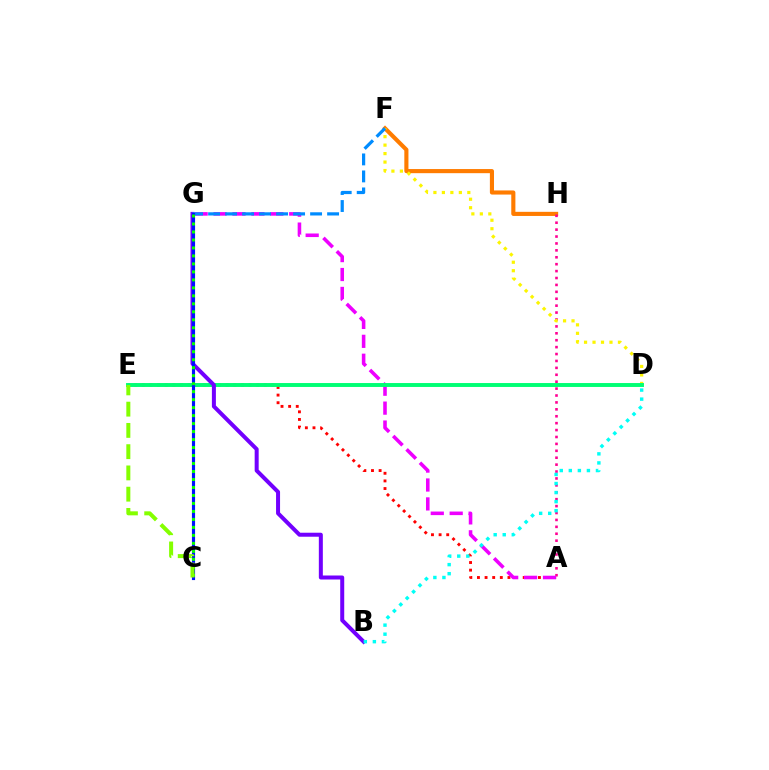{('A', 'E'): [{'color': '#ff0000', 'line_style': 'dotted', 'thickness': 2.07}], ('F', 'H'): [{'color': '#ff7c00', 'line_style': 'solid', 'thickness': 2.97}], ('A', 'H'): [{'color': '#ff0094', 'line_style': 'dotted', 'thickness': 1.88}], ('A', 'G'): [{'color': '#ee00ff', 'line_style': 'dashed', 'thickness': 2.57}], ('D', 'F'): [{'color': '#fcf500', 'line_style': 'dotted', 'thickness': 2.3}], ('D', 'E'): [{'color': '#00ff74', 'line_style': 'solid', 'thickness': 2.82}], ('B', 'G'): [{'color': '#7200ff', 'line_style': 'solid', 'thickness': 2.88}], ('F', 'G'): [{'color': '#008cff', 'line_style': 'dashed', 'thickness': 2.31}], ('C', 'G'): [{'color': '#0010ff', 'line_style': 'solid', 'thickness': 2.26}, {'color': '#08ff00', 'line_style': 'dotted', 'thickness': 2.17}], ('B', 'D'): [{'color': '#00fff6', 'line_style': 'dotted', 'thickness': 2.46}], ('C', 'E'): [{'color': '#84ff00', 'line_style': 'dashed', 'thickness': 2.89}]}